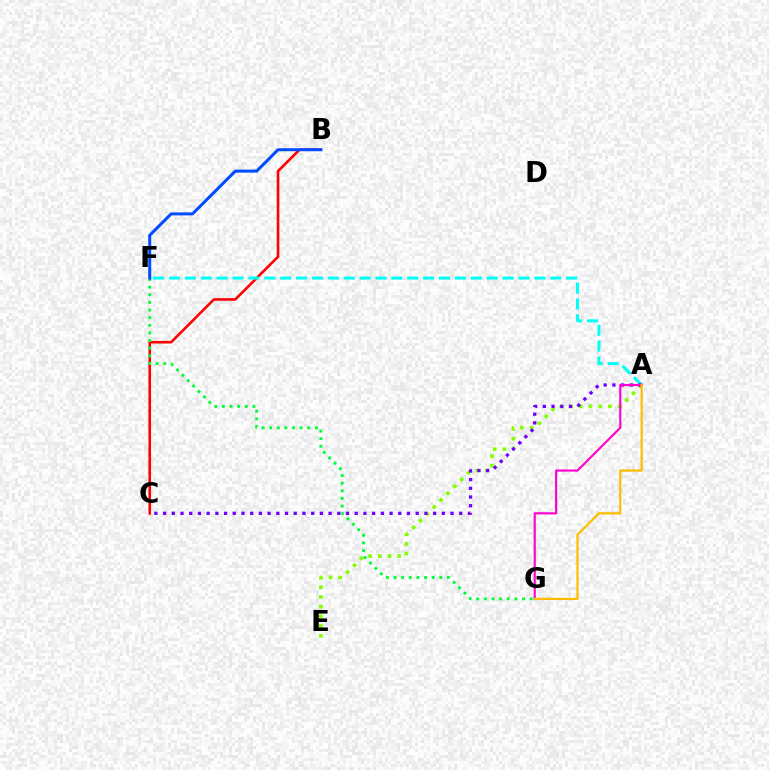{('A', 'E'): [{'color': '#84ff00', 'line_style': 'dotted', 'thickness': 2.63}], ('B', 'C'): [{'color': '#ff0000', 'line_style': 'solid', 'thickness': 1.87}], ('A', 'F'): [{'color': '#00fff6', 'line_style': 'dashed', 'thickness': 2.16}], ('A', 'C'): [{'color': '#7200ff', 'line_style': 'dotted', 'thickness': 2.37}], ('A', 'G'): [{'color': '#ff00cf', 'line_style': 'solid', 'thickness': 1.54}, {'color': '#ffbd00', 'line_style': 'solid', 'thickness': 1.6}], ('F', 'G'): [{'color': '#00ff39', 'line_style': 'dotted', 'thickness': 2.07}], ('B', 'F'): [{'color': '#004bff', 'line_style': 'solid', 'thickness': 2.17}]}